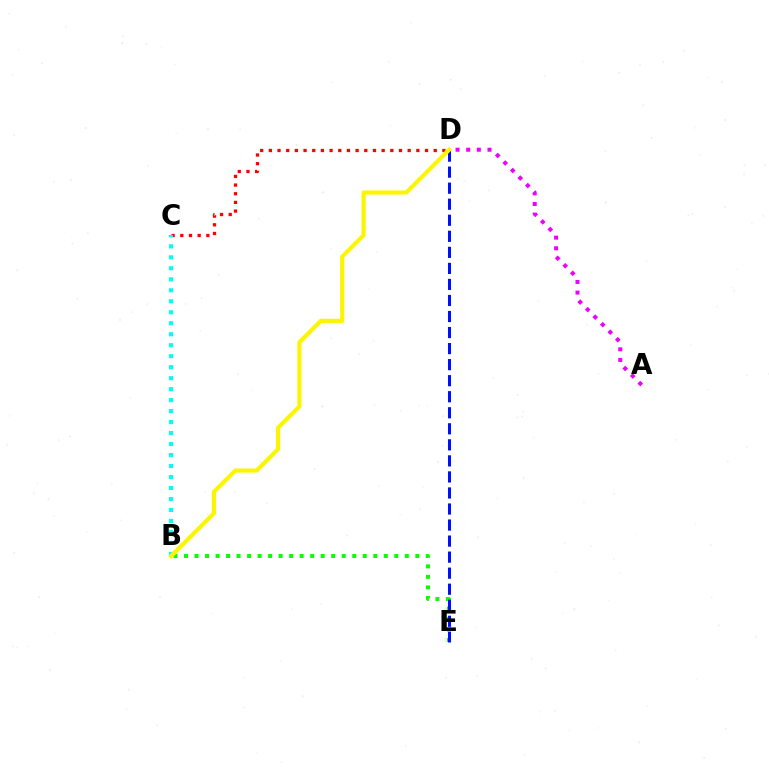{('B', 'E'): [{'color': '#08ff00', 'line_style': 'dotted', 'thickness': 2.86}], ('D', 'E'): [{'color': '#0010ff', 'line_style': 'dashed', 'thickness': 2.18}], ('C', 'D'): [{'color': '#ff0000', 'line_style': 'dotted', 'thickness': 2.36}], ('B', 'C'): [{'color': '#00fff6', 'line_style': 'dotted', 'thickness': 2.98}], ('A', 'D'): [{'color': '#ee00ff', 'line_style': 'dotted', 'thickness': 2.89}], ('B', 'D'): [{'color': '#fcf500', 'line_style': 'solid', 'thickness': 2.98}]}